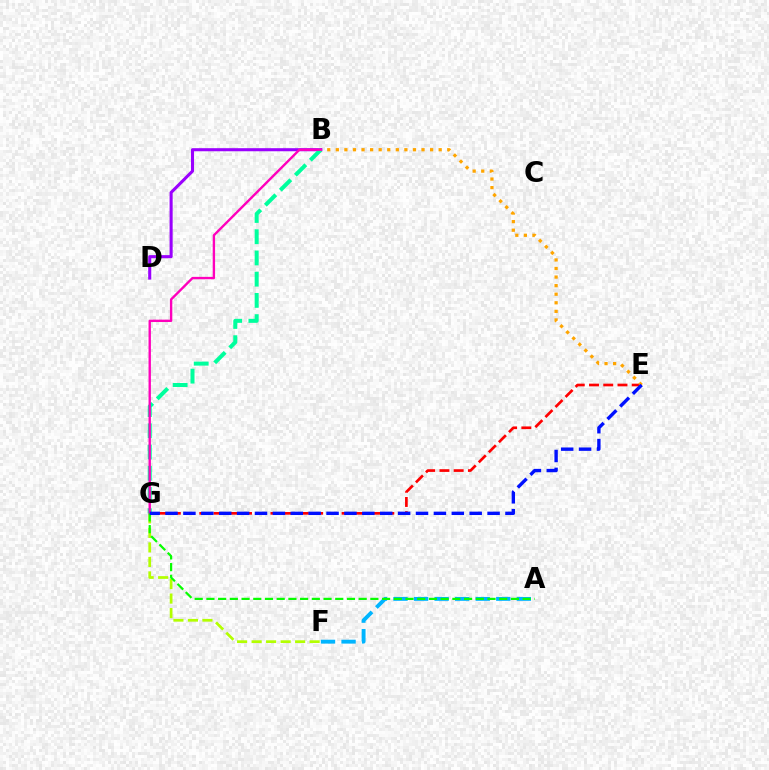{('F', 'G'): [{'color': '#b3ff00', 'line_style': 'dashed', 'thickness': 1.97}], ('A', 'F'): [{'color': '#00b5ff', 'line_style': 'dashed', 'thickness': 2.79}], ('E', 'G'): [{'color': '#ff0000', 'line_style': 'dashed', 'thickness': 1.93}, {'color': '#0010ff', 'line_style': 'dashed', 'thickness': 2.43}], ('B', 'E'): [{'color': '#ffa500', 'line_style': 'dotted', 'thickness': 2.33}], ('B', 'D'): [{'color': '#9b00ff', 'line_style': 'solid', 'thickness': 2.21}], ('B', 'G'): [{'color': '#00ff9d', 'line_style': 'dashed', 'thickness': 2.88}, {'color': '#ff00bd', 'line_style': 'solid', 'thickness': 1.71}], ('A', 'G'): [{'color': '#08ff00', 'line_style': 'dashed', 'thickness': 1.59}]}